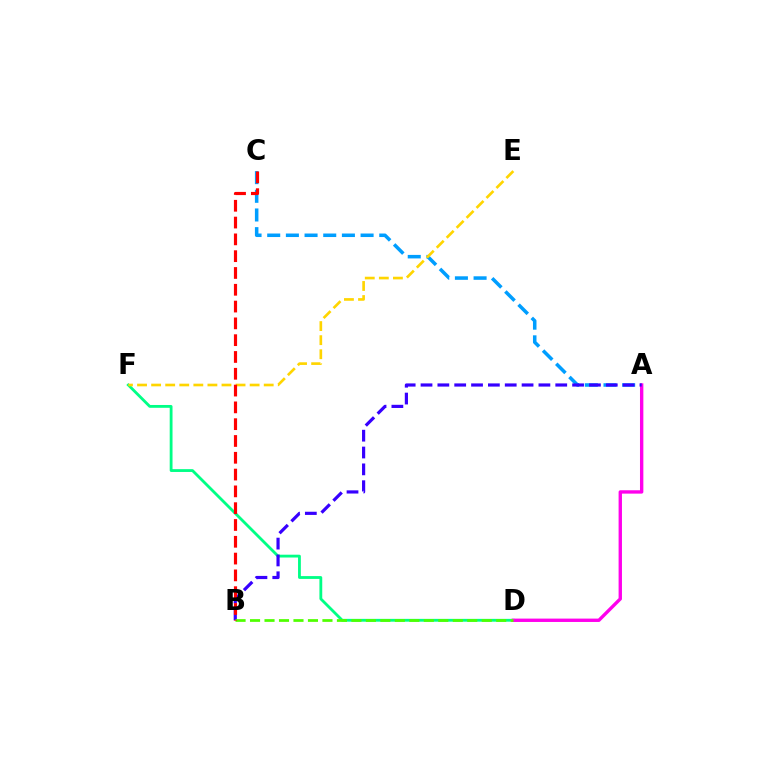{('D', 'F'): [{'color': '#00ff86', 'line_style': 'solid', 'thickness': 2.03}], ('A', 'C'): [{'color': '#009eff', 'line_style': 'dashed', 'thickness': 2.54}], ('A', 'D'): [{'color': '#ff00ed', 'line_style': 'solid', 'thickness': 2.43}], ('E', 'F'): [{'color': '#ffd500', 'line_style': 'dashed', 'thickness': 1.91}], ('A', 'B'): [{'color': '#3700ff', 'line_style': 'dashed', 'thickness': 2.29}], ('B', 'D'): [{'color': '#4fff00', 'line_style': 'dashed', 'thickness': 1.97}], ('B', 'C'): [{'color': '#ff0000', 'line_style': 'dashed', 'thickness': 2.28}]}